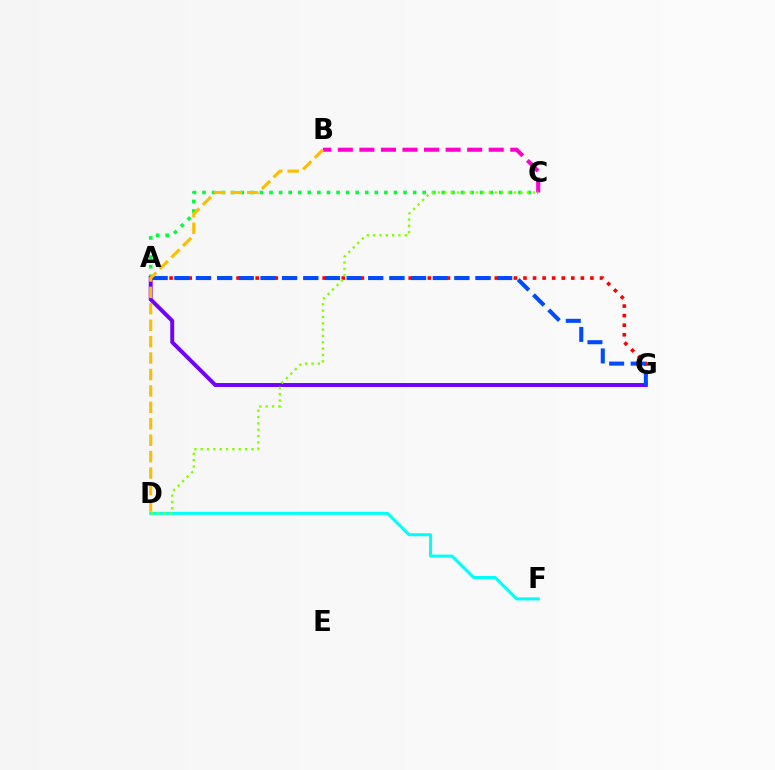{('B', 'C'): [{'color': '#ff00cf', 'line_style': 'dashed', 'thickness': 2.93}], ('D', 'F'): [{'color': '#00fff6', 'line_style': 'solid', 'thickness': 2.18}], ('A', 'G'): [{'color': '#ff0000', 'line_style': 'dotted', 'thickness': 2.6}, {'color': '#7200ff', 'line_style': 'solid', 'thickness': 2.83}, {'color': '#004bff', 'line_style': 'dashed', 'thickness': 2.93}], ('A', 'C'): [{'color': '#00ff39', 'line_style': 'dotted', 'thickness': 2.6}], ('C', 'D'): [{'color': '#84ff00', 'line_style': 'dotted', 'thickness': 1.72}], ('B', 'D'): [{'color': '#ffbd00', 'line_style': 'dashed', 'thickness': 2.23}]}